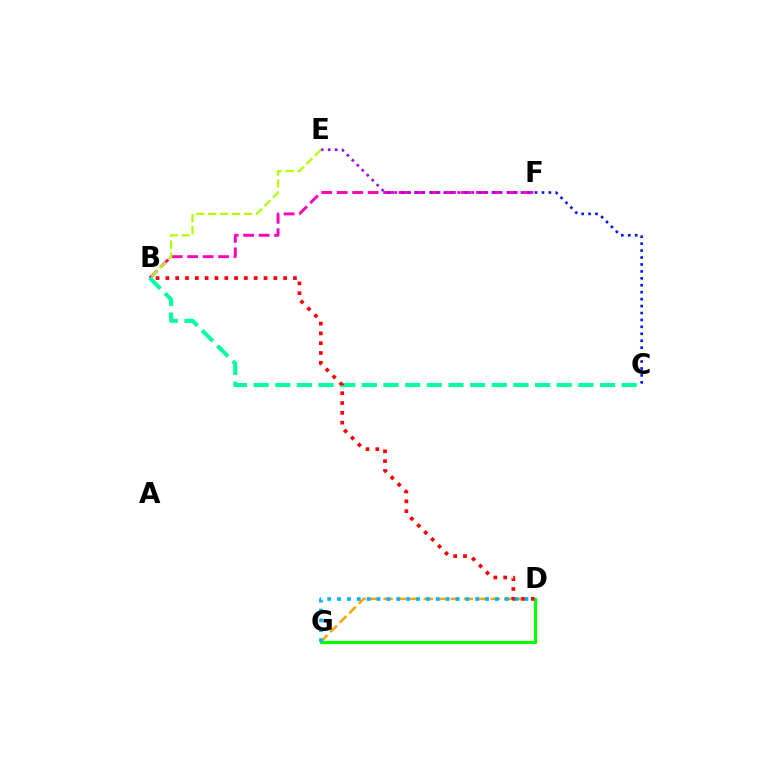{('B', 'F'): [{'color': '#ff00bd', 'line_style': 'dashed', 'thickness': 2.1}], ('D', 'G'): [{'color': '#ffa500', 'line_style': 'dashed', 'thickness': 1.82}, {'color': '#08ff00', 'line_style': 'solid', 'thickness': 2.31}, {'color': '#00b5ff', 'line_style': 'dotted', 'thickness': 2.68}], ('B', 'C'): [{'color': '#00ff9d', 'line_style': 'dashed', 'thickness': 2.94}], ('B', 'D'): [{'color': '#ff0000', 'line_style': 'dotted', 'thickness': 2.67}], ('E', 'F'): [{'color': '#9b00ff', 'line_style': 'dotted', 'thickness': 1.91}], ('B', 'E'): [{'color': '#b3ff00', 'line_style': 'dashed', 'thickness': 1.63}], ('C', 'F'): [{'color': '#0010ff', 'line_style': 'dotted', 'thickness': 1.88}]}